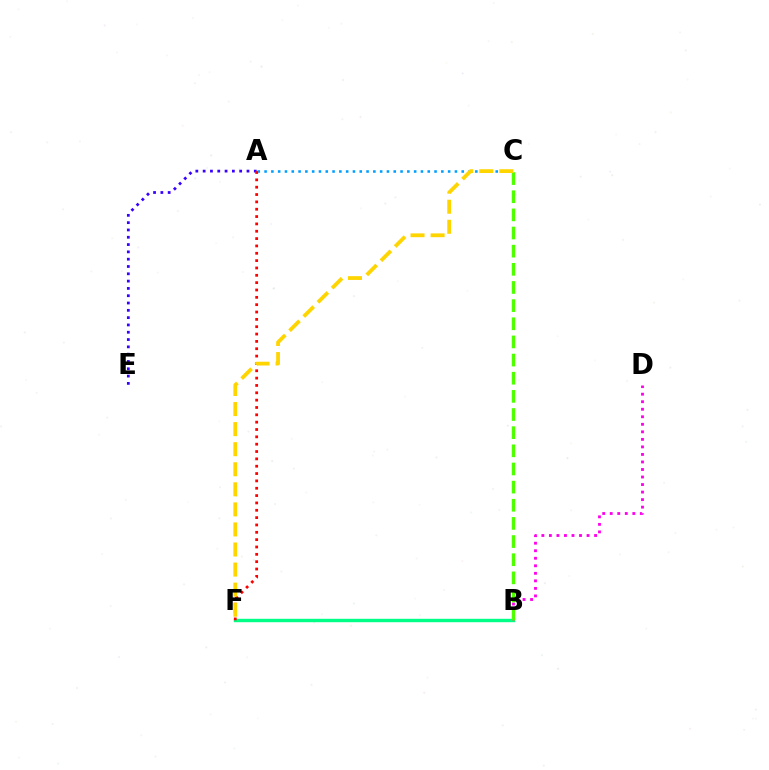{('A', 'E'): [{'color': '#3700ff', 'line_style': 'dotted', 'thickness': 1.99}], ('B', 'F'): [{'color': '#00ff86', 'line_style': 'solid', 'thickness': 2.45}], ('A', 'C'): [{'color': '#009eff', 'line_style': 'dotted', 'thickness': 1.85}], ('A', 'F'): [{'color': '#ff0000', 'line_style': 'dotted', 'thickness': 1.99}], ('B', 'D'): [{'color': '#ff00ed', 'line_style': 'dotted', 'thickness': 2.05}], ('B', 'C'): [{'color': '#4fff00', 'line_style': 'dashed', 'thickness': 2.47}], ('C', 'F'): [{'color': '#ffd500', 'line_style': 'dashed', 'thickness': 2.73}]}